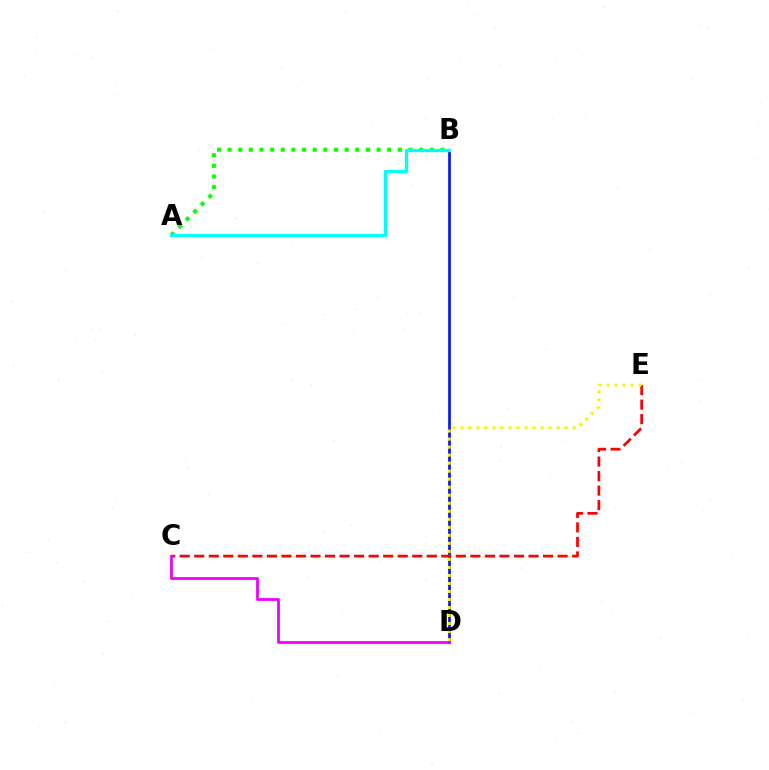{('A', 'B'): [{'color': '#08ff00', 'line_style': 'dotted', 'thickness': 2.89}, {'color': '#00fff6', 'line_style': 'solid', 'thickness': 2.37}], ('B', 'D'): [{'color': '#0010ff', 'line_style': 'solid', 'thickness': 1.9}], ('C', 'E'): [{'color': '#ff0000', 'line_style': 'dashed', 'thickness': 1.97}], ('D', 'E'): [{'color': '#fcf500', 'line_style': 'dotted', 'thickness': 2.18}], ('C', 'D'): [{'color': '#ee00ff', 'line_style': 'solid', 'thickness': 2.0}]}